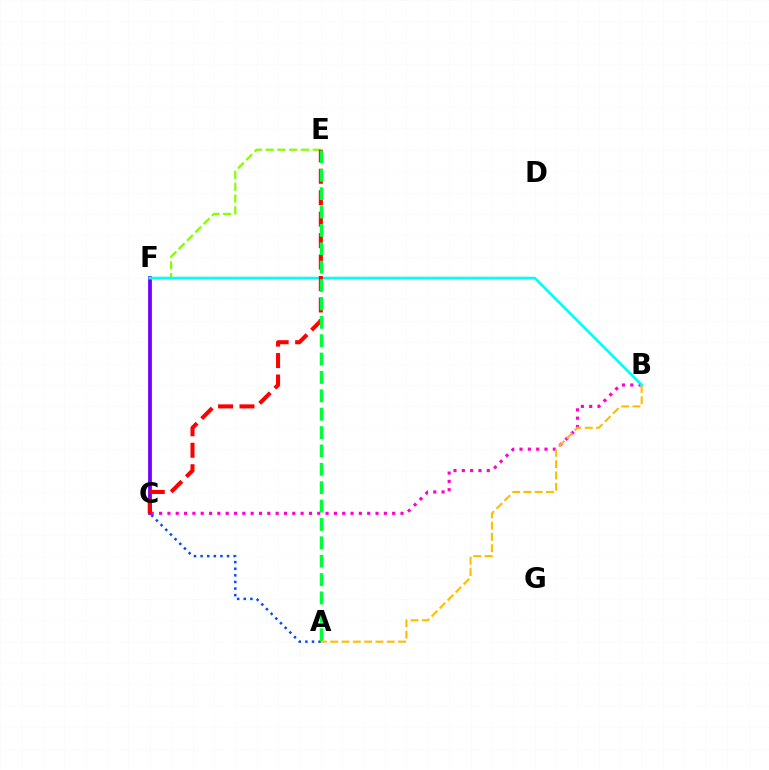{('C', 'F'): [{'color': '#7200ff', 'line_style': 'solid', 'thickness': 2.72}], ('E', 'F'): [{'color': '#84ff00', 'line_style': 'dashed', 'thickness': 1.6}], ('B', 'C'): [{'color': '#ff00cf', 'line_style': 'dotted', 'thickness': 2.26}], ('B', 'F'): [{'color': '#00fff6', 'line_style': 'solid', 'thickness': 1.92}], ('C', 'E'): [{'color': '#ff0000', 'line_style': 'dashed', 'thickness': 2.91}], ('A', 'C'): [{'color': '#004bff', 'line_style': 'dotted', 'thickness': 1.8}], ('A', 'E'): [{'color': '#00ff39', 'line_style': 'dashed', 'thickness': 2.5}], ('A', 'B'): [{'color': '#ffbd00', 'line_style': 'dashed', 'thickness': 1.54}]}